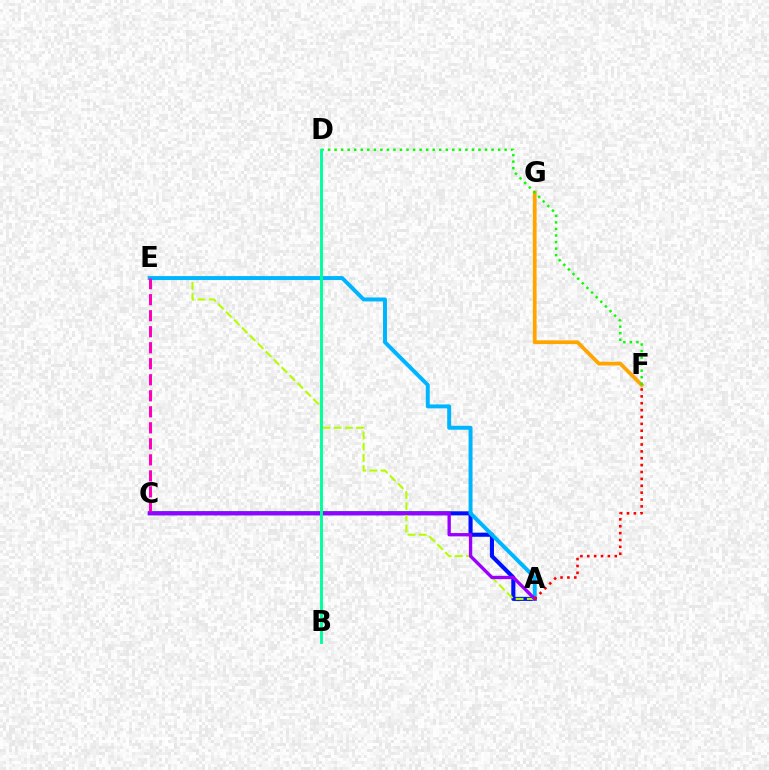{('A', 'C'): [{'color': '#0010ff', 'line_style': 'solid', 'thickness': 2.94}, {'color': '#9b00ff', 'line_style': 'solid', 'thickness': 2.41}], ('A', 'E'): [{'color': '#b3ff00', 'line_style': 'dashed', 'thickness': 1.52}, {'color': '#00b5ff', 'line_style': 'solid', 'thickness': 2.85}], ('F', 'G'): [{'color': '#ffa500', 'line_style': 'solid', 'thickness': 2.7}], ('C', 'E'): [{'color': '#ff00bd', 'line_style': 'dashed', 'thickness': 2.18}], ('D', 'F'): [{'color': '#08ff00', 'line_style': 'dotted', 'thickness': 1.78}], ('A', 'F'): [{'color': '#ff0000', 'line_style': 'dotted', 'thickness': 1.87}], ('B', 'D'): [{'color': '#00ff9d', 'line_style': 'solid', 'thickness': 2.09}]}